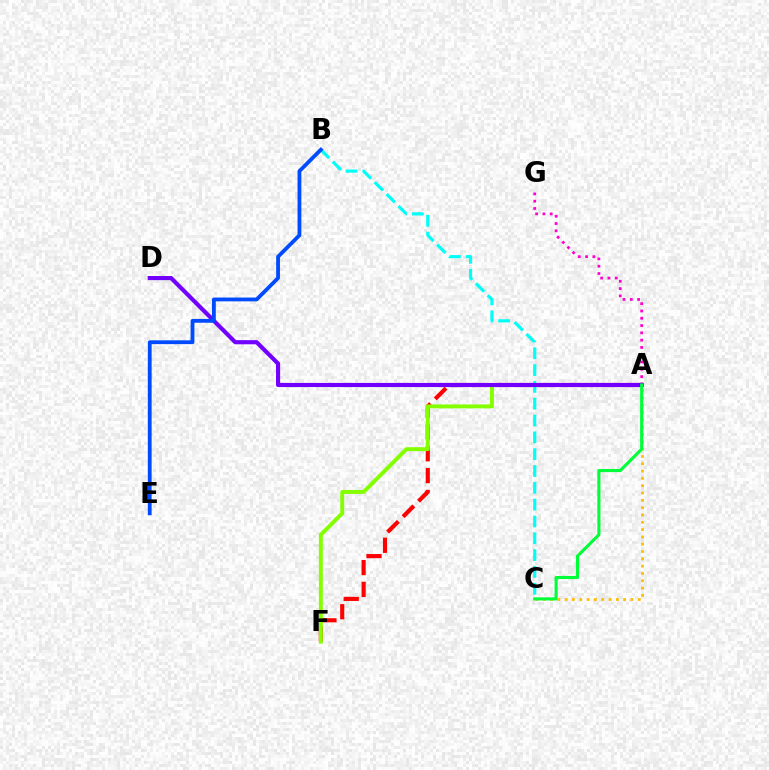{('A', 'F'): [{'color': '#ff0000', 'line_style': 'dashed', 'thickness': 2.97}, {'color': '#84ff00', 'line_style': 'solid', 'thickness': 2.83}], ('A', 'C'): [{'color': '#ffbd00', 'line_style': 'dotted', 'thickness': 1.99}, {'color': '#00ff39', 'line_style': 'solid', 'thickness': 2.24}], ('B', 'C'): [{'color': '#00fff6', 'line_style': 'dashed', 'thickness': 2.28}], ('A', 'G'): [{'color': '#ff00cf', 'line_style': 'dotted', 'thickness': 1.98}], ('A', 'D'): [{'color': '#7200ff', 'line_style': 'solid', 'thickness': 2.98}], ('B', 'E'): [{'color': '#004bff', 'line_style': 'solid', 'thickness': 2.74}]}